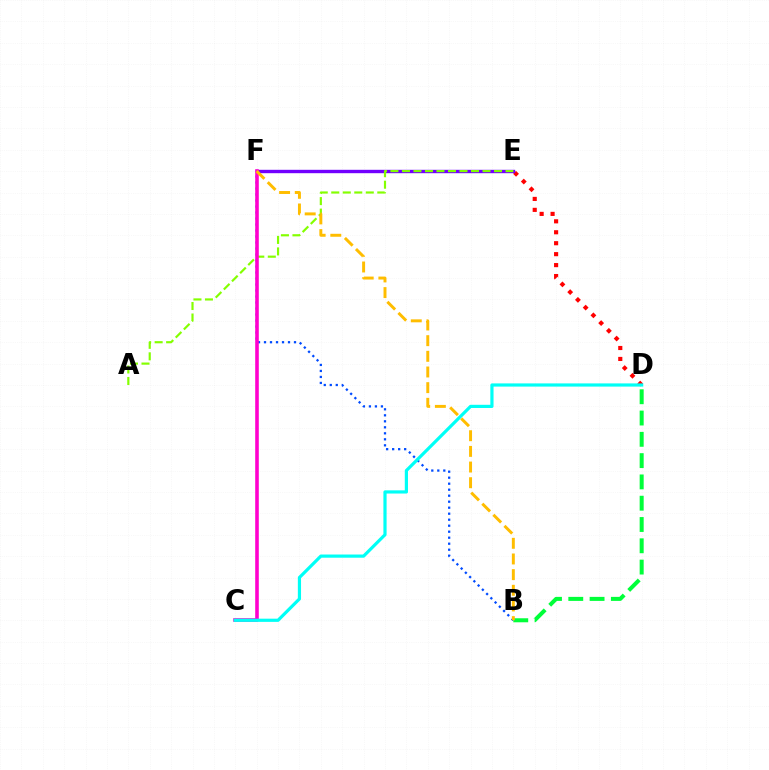{('B', 'F'): [{'color': '#004bff', 'line_style': 'dotted', 'thickness': 1.63}, {'color': '#ffbd00', 'line_style': 'dashed', 'thickness': 2.13}], ('D', 'E'): [{'color': '#ff0000', 'line_style': 'dotted', 'thickness': 2.97}], ('B', 'D'): [{'color': '#00ff39', 'line_style': 'dashed', 'thickness': 2.89}], ('E', 'F'): [{'color': '#7200ff', 'line_style': 'solid', 'thickness': 2.43}], ('A', 'E'): [{'color': '#84ff00', 'line_style': 'dashed', 'thickness': 1.56}], ('C', 'F'): [{'color': '#ff00cf', 'line_style': 'solid', 'thickness': 2.58}], ('C', 'D'): [{'color': '#00fff6', 'line_style': 'solid', 'thickness': 2.3}]}